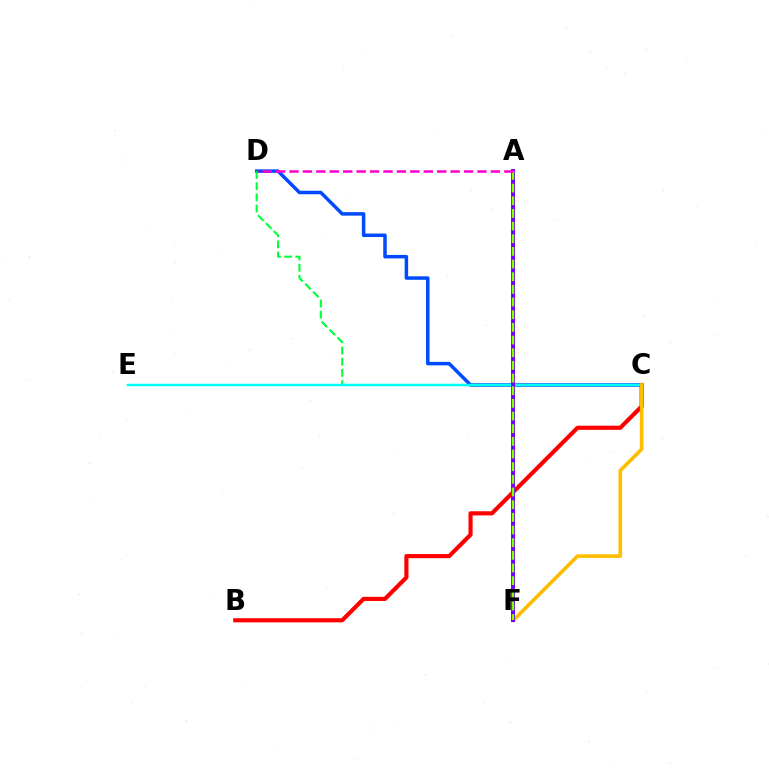{('C', 'D'): [{'color': '#004bff', 'line_style': 'solid', 'thickness': 2.52}, {'color': '#00ff39', 'line_style': 'dashed', 'thickness': 1.52}], ('B', 'C'): [{'color': '#ff0000', 'line_style': 'solid', 'thickness': 2.98}], ('C', 'E'): [{'color': '#00fff6', 'line_style': 'solid', 'thickness': 1.77}], ('C', 'F'): [{'color': '#ffbd00', 'line_style': 'solid', 'thickness': 2.62}], ('A', 'F'): [{'color': '#7200ff', 'line_style': 'solid', 'thickness': 2.89}, {'color': '#84ff00', 'line_style': 'dashed', 'thickness': 1.72}], ('A', 'D'): [{'color': '#ff00cf', 'line_style': 'dashed', 'thickness': 1.82}]}